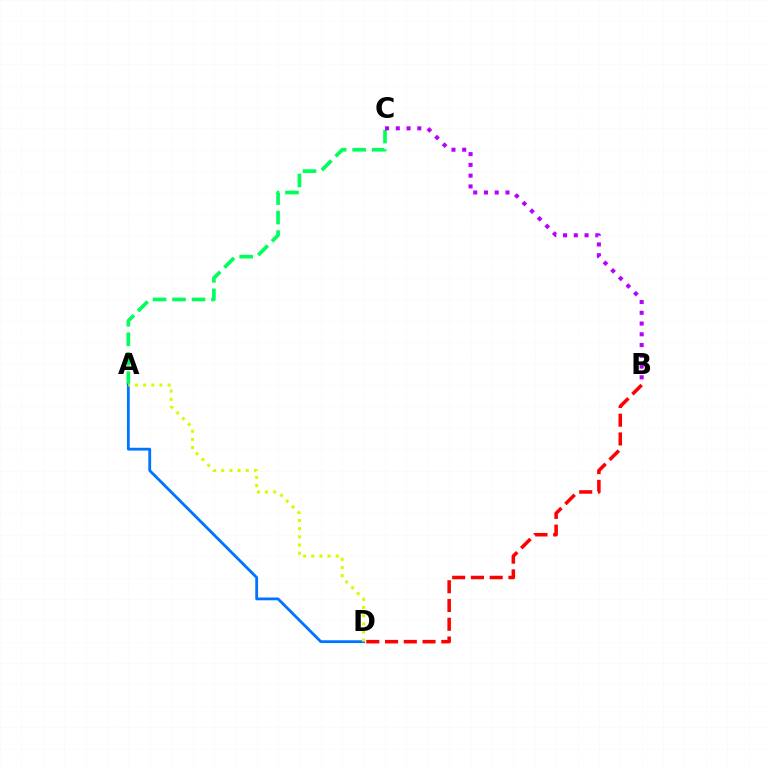{('A', 'C'): [{'color': '#00ff5c', 'line_style': 'dashed', 'thickness': 2.65}], ('B', 'D'): [{'color': '#ff0000', 'line_style': 'dashed', 'thickness': 2.55}], ('A', 'D'): [{'color': '#0074ff', 'line_style': 'solid', 'thickness': 2.02}, {'color': '#d1ff00', 'line_style': 'dotted', 'thickness': 2.22}], ('B', 'C'): [{'color': '#b900ff', 'line_style': 'dotted', 'thickness': 2.92}]}